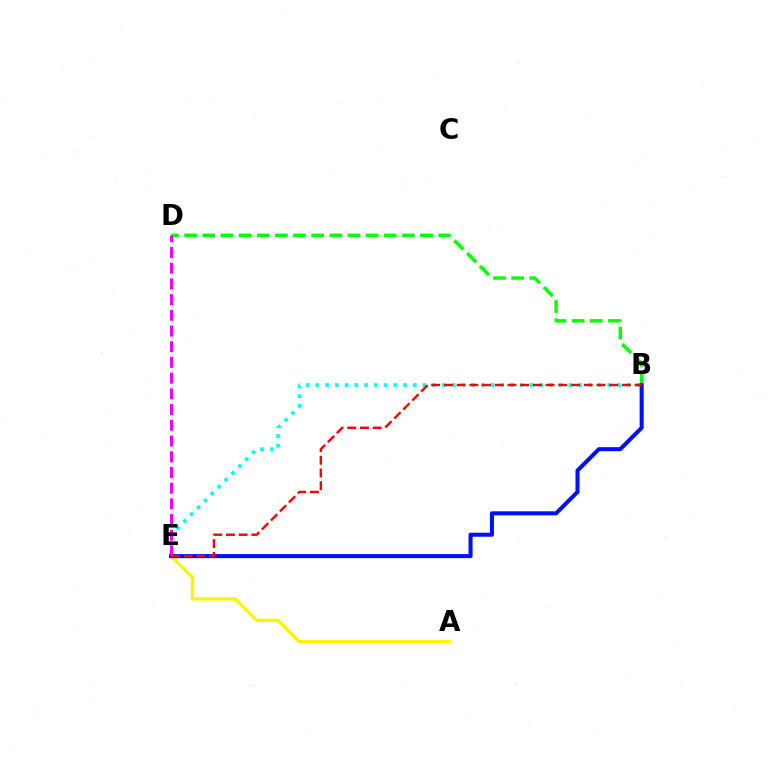{('A', 'E'): [{'color': '#fcf500', 'line_style': 'solid', 'thickness': 2.42}], ('B', 'D'): [{'color': '#08ff00', 'line_style': 'dashed', 'thickness': 2.46}], ('B', 'E'): [{'color': '#00fff6', 'line_style': 'dotted', 'thickness': 2.64}, {'color': '#0010ff', 'line_style': 'solid', 'thickness': 2.91}, {'color': '#ff0000', 'line_style': 'dashed', 'thickness': 1.73}], ('D', 'E'): [{'color': '#ee00ff', 'line_style': 'dashed', 'thickness': 2.13}]}